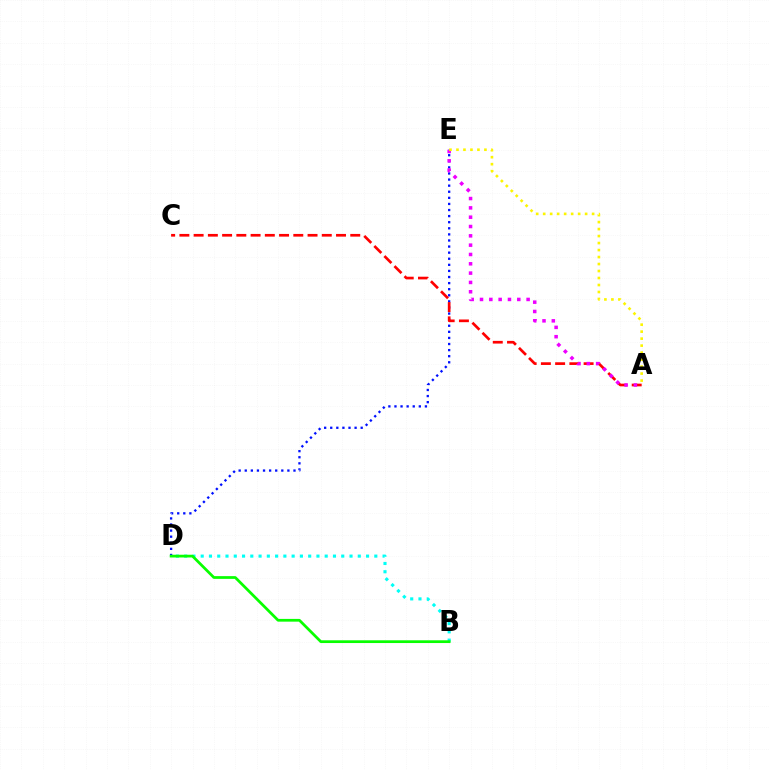{('D', 'E'): [{'color': '#0010ff', 'line_style': 'dotted', 'thickness': 1.65}], ('A', 'C'): [{'color': '#ff0000', 'line_style': 'dashed', 'thickness': 1.93}], ('B', 'D'): [{'color': '#00fff6', 'line_style': 'dotted', 'thickness': 2.25}, {'color': '#08ff00', 'line_style': 'solid', 'thickness': 1.98}], ('A', 'E'): [{'color': '#ee00ff', 'line_style': 'dotted', 'thickness': 2.53}, {'color': '#fcf500', 'line_style': 'dotted', 'thickness': 1.9}]}